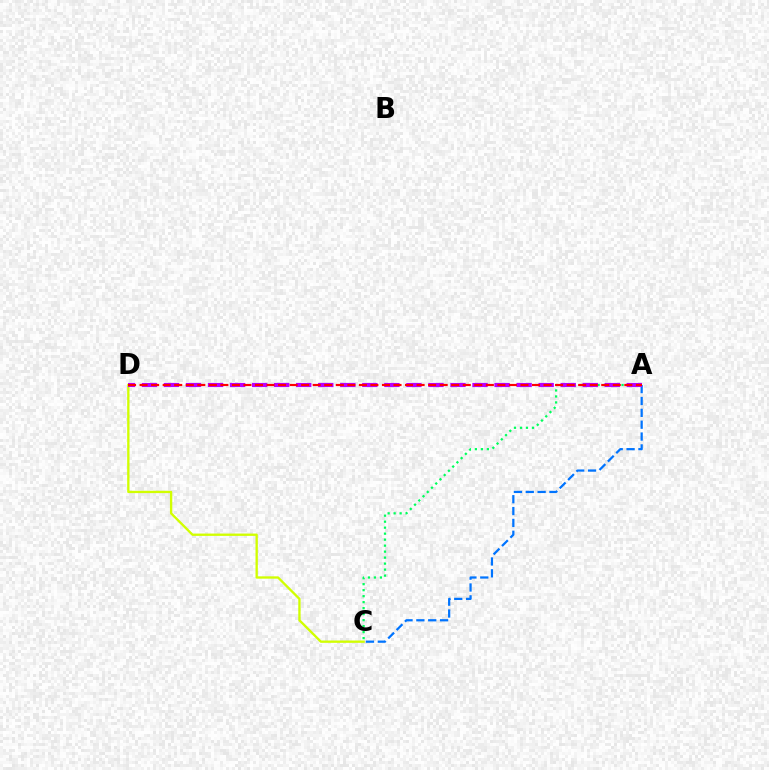{('A', 'C'): [{'color': '#00ff5c', 'line_style': 'dotted', 'thickness': 1.63}, {'color': '#0074ff', 'line_style': 'dashed', 'thickness': 1.61}], ('C', 'D'): [{'color': '#d1ff00', 'line_style': 'solid', 'thickness': 1.68}], ('A', 'D'): [{'color': '#b900ff', 'line_style': 'dashed', 'thickness': 2.99}, {'color': '#ff0000', 'line_style': 'dashed', 'thickness': 1.57}]}